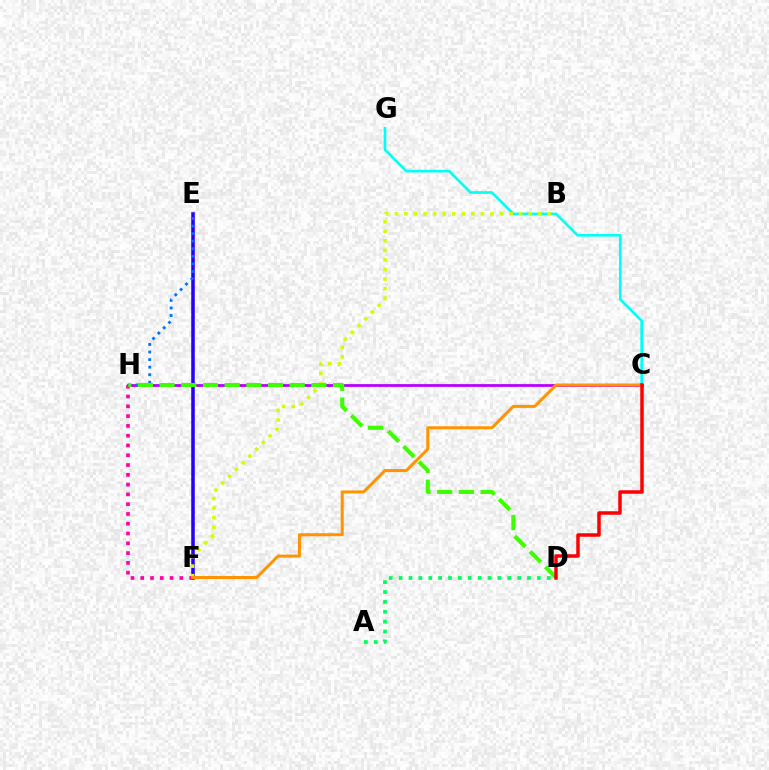{('C', 'G'): [{'color': '#00fff6', 'line_style': 'solid', 'thickness': 1.91}], ('A', 'D'): [{'color': '#00ff5c', 'line_style': 'dotted', 'thickness': 2.68}], ('C', 'H'): [{'color': '#b900ff', 'line_style': 'solid', 'thickness': 2.0}], ('E', 'F'): [{'color': '#2500ff', 'line_style': 'solid', 'thickness': 2.55}], ('E', 'H'): [{'color': '#0074ff', 'line_style': 'dotted', 'thickness': 2.05}], ('B', 'F'): [{'color': '#d1ff00', 'line_style': 'dotted', 'thickness': 2.6}], ('F', 'H'): [{'color': '#ff00ac', 'line_style': 'dotted', 'thickness': 2.66}], ('D', 'H'): [{'color': '#3dff00', 'line_style': 'dashed', 'thickness': 2.95}], ('C', 'F'): [{'color': '#ff9400', 'line_style': 'solid', 'thickness': 2.17}], ('C', 'D'): [{'color': '#ff0000', 'line_style': 'solid', 'thickness': 2.52}]}